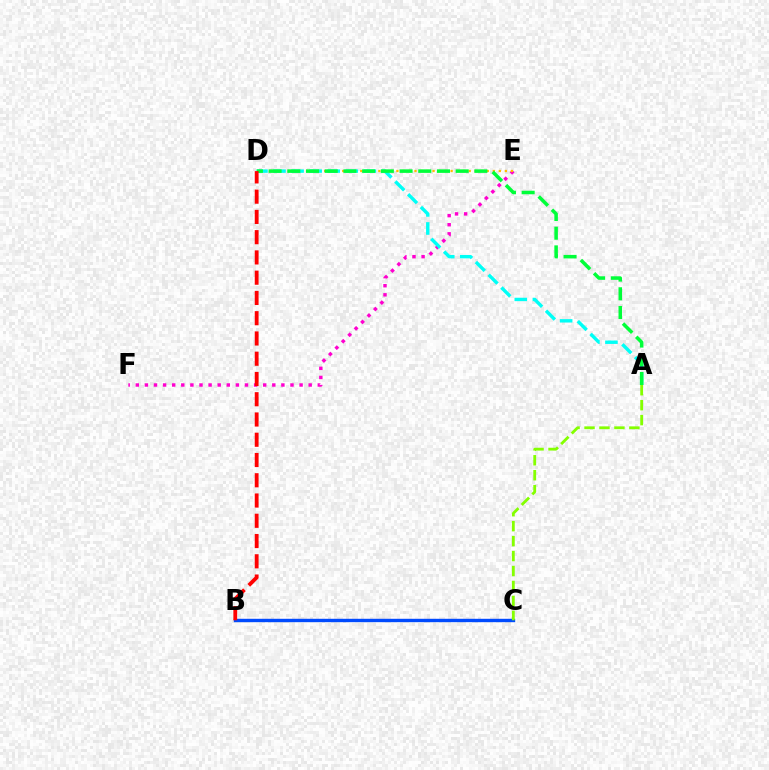{('B', 'C'): [{'color': '#7200ff', 'line_style': 'solid', 'thickness': 1.5}, {'color': '#004bff', 'line_style': 'solid', 'thickness': 2.41}], ('E', 'F'): [{'color': '#ff00cf', 'line_style': 'dotted', 'thickness': 2.47}], ('D', 'E'): [{'color': '#ffbd00', 'line_style': 'dotted', 'thickness': 1.64}], ('A', 'C'): [{'color': '#84ff00', 'line_style': 'dashed', 'thickness': 2.03}], ('A', 'D'): [{'color': '#00fff6', 'line_style': 'dashed', 'thickness': 2.45}, {'color': '#00ff39', 'line_style': 'dashed', 'thickness': 2.54}], ('B', 'D'): [{'color': '#ff0000', 'line_style': 'dashed', 'thickness': 2.75}]}